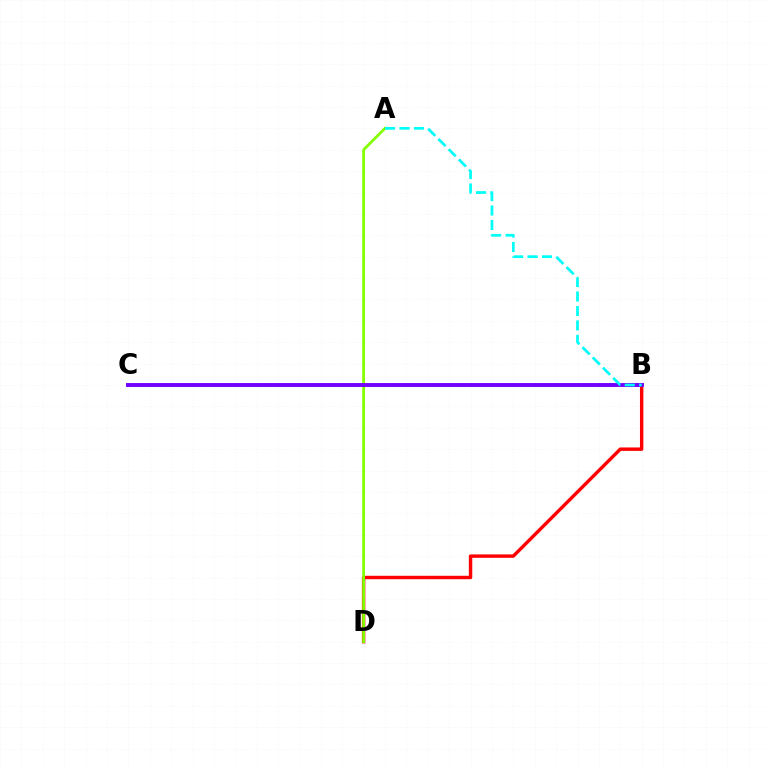{('B', 'D'): [{'color': '#ff0000', 'line_style': 'solid', 'thickness': 2.47}], ('A', 'D'): [{'color': '#84ff00', 'line_style': 'solid', 'thickness': 2.01}], ('B', 'C'): [{'color': '#7200ff', 'line_style': 'solid', 'thickness': 2.81}], ('A', 'B'): [{'color': '#00fff6', 'line_style': 'dashed', 'thickness': 1.96}]}